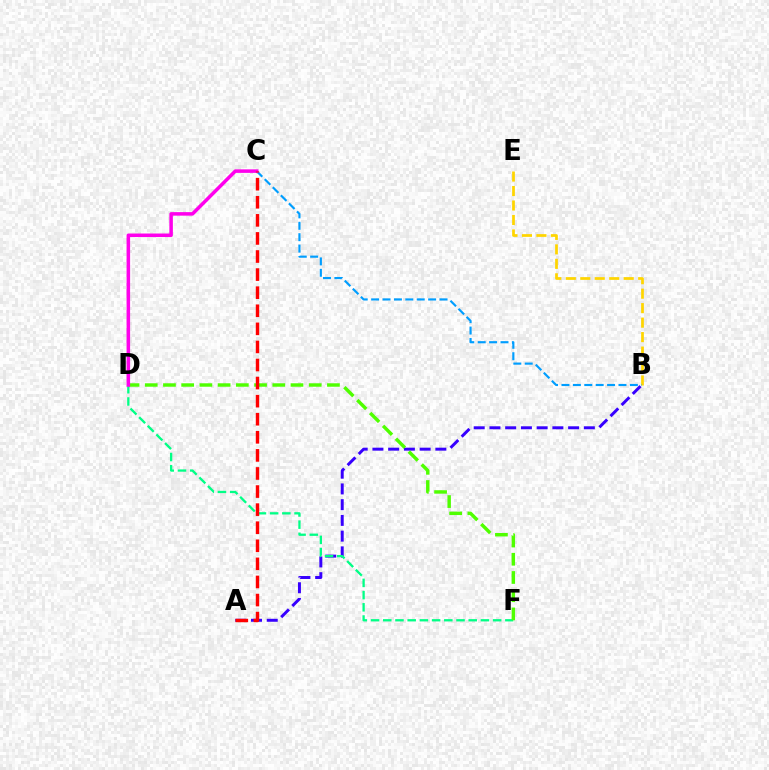{('B', 'E'): [{'color': '#ffd500', 'line_style': 'dashed', 'thickness': 1.97}], ('B', 'C'): [{'color': '#009eff', 'line_style': 'dashed', 'thickness': 1.55}], ('A', 'B'): [{'color': '#3700ff', 'line_style': 'dashed', 'thickness': 2.14}], ('D', 'F'): [{'color': '#00ff86', 'line_style': 'dashed', 'thickness': 1.66}, {'color': '#4fff00', 'line_style': 'dashed', 'thickness': 2.48}], ('C', 'D'): [{'color': '#ff00ed', 'line_style': 'solid', 'thickness': 2.53}], ('A', 'C'): [{'color': '#ff0000', 'line_style': 'dashed', 'thickness': 2.46}]}